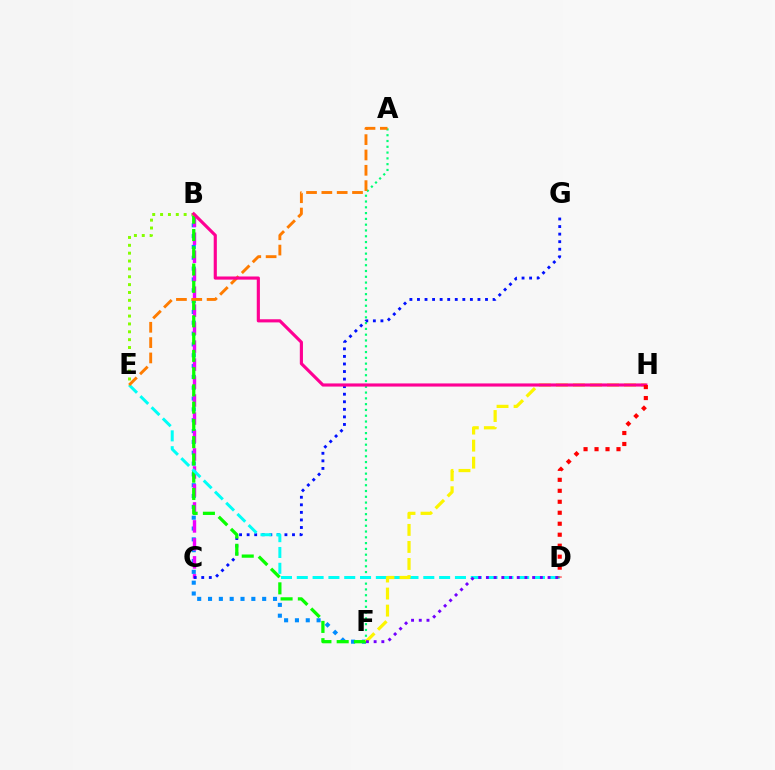{('B', 'F'): [{'color': '#008cff', 'line_style': 'dotted', 'thickness': 2.94}, {'color': '#08ff00', 'line_style': 'dashed', 'thickness': 2.35}], ('B', 'C'): [{'color': '#ee00ff', 'line_style': 'dashed', 'thickness': 2.44}], ('A', 'F'): [{'color': '#00ff74', 'line_style': 'dotted', 'thickness': 1.57}], ('C', 'G'): [{'color': '#0010ff', 'line_style': 'dotted', 'thickness': 2.05}], ('D', 'E'): [{'color': '#00fff6', 'line_style': 'dashed', 'thickness': 2.15}], ('B', 'E'): [{'color': '#84ff00', 'line_style': 'dotted', 'thickness': 2.14}], ('F', 'H'): [{'color': '#fcf500', 'line_style': 'dashed', 'thickness': 2.31}], ('A', 'E'): [{'color': '#ff7c00', 'line_style': 'dashed', 'thickness': 2.08}], ('B', 'H'): [{'color': '#ff0094', 'line_style': 'solid', 'thickness': 2.26}], ('D', 'F'): [{'color': '#7200ff', 'line_style': 'dotted', 'thickness': 2.09}], ('D', 'H'): [{'color': '#ff0000', 'line_style': 'dotted', 'thickness': 2.98}]}